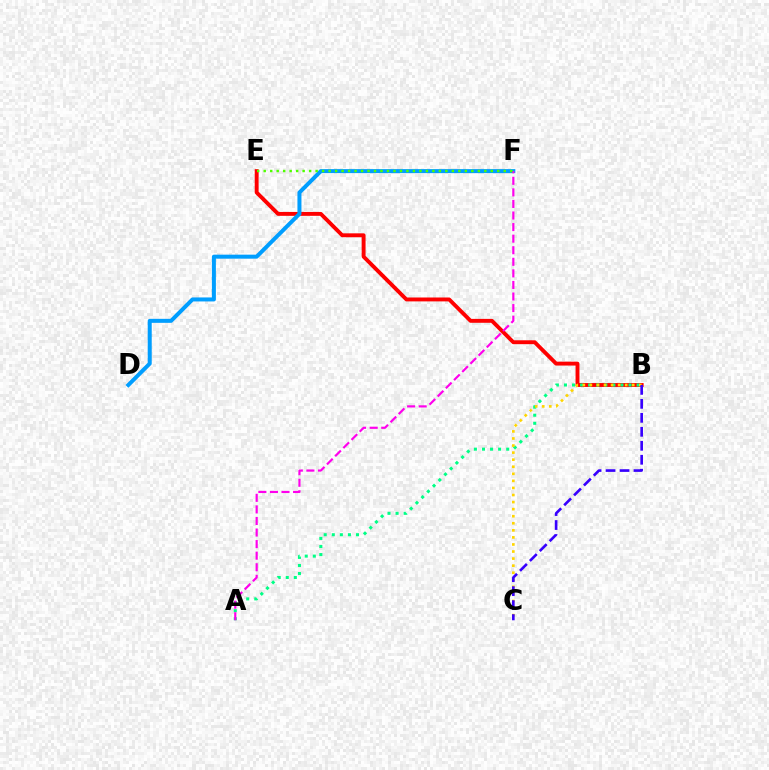{('B', 'E'): [{'color': '#ff0000', 'line_style': 'solid', 'thickness': 2.8}], ('A', 'B'): [{'color': '#00ff86', 'line_style': 'dotted', 'thickness': 2.19}], ('D', 'F'): [{'color': '#009eff', 'line_style': 'solid', 'thickness': 2.88}], ('A', 'F'): [{'color': '#ff00ed', 'line_style': 'dashed', 'thickness': 1.57}], ('B', 'C'): [{'color': '#ffd500', 'line_style': 'dotted', 'thickness': 1.92}, {'color': '#3700ff', 'line_style': 'dashed', 'thickness': 1.9}], ('E', 'F'): [{'color': '#4fff00', 'line_style': 'dotted', 'thickness': 1.76}]}